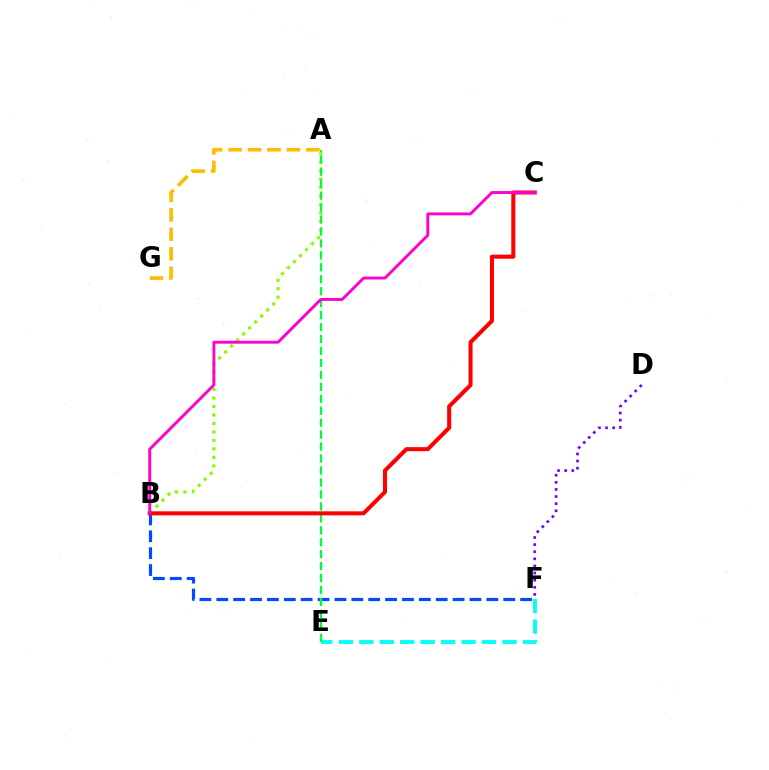{('A', 'B'): [{'color': '#84ff00', 'line_style': 'dotted', 'thickness': 2.31}], ('B', 'F'): [{'color': '#004bff', 'line_style': 'dashed', 'thickness': 2.29}], ('E', 'F'): [{'color': '#00fff6', 'line_style': 'dashed', 'thickness': 2.78}], ('A', 'G'): [{'color': '#ffbd00', 'line_style': 'dashed', 'thickness': 2.64}], ('D', 'F'): [{'color': '#7200ff', 'line_style': 'dotted', 'thickness': 1.93}], ('A', 'E'): [{'color': '#00ff39', 'line_style': 'dashed', 'thickness': 1.62}], ('B', 'C'): [{'color': '#ff0000', 'line_style': 'solid', 'thickness': 2.91}, {'color': '#ff00cf', 'line_style': 'solid', 'thickness': 2.1}]}